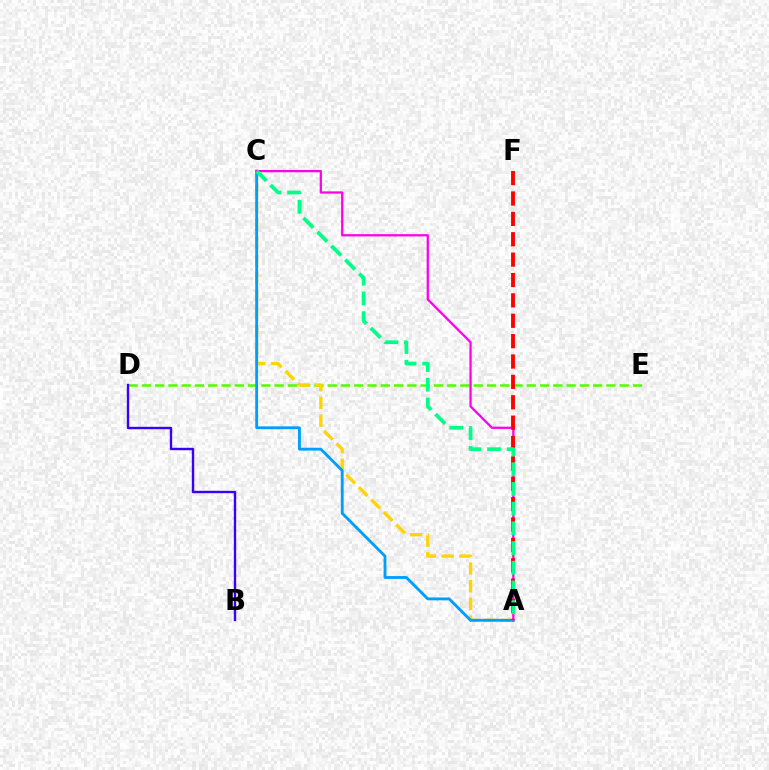{('D', 'E'): [{'color': '#4fff00', 'line_style': 'dashed', 'thickness': 1.8}], ('A', 'C'): [{'color': '#ffd500', 'line_style': 'dashed', 'thickness': 2.4}, {'color': '#009eff', 'line_style': 'solid', 'thickness': 2.05}, {'color': '#ff00ed', 'line_style': 'solid', 'thickness': 1.63}, {'color': '#00ff86', 'line_style': 'dashed', 'thickness': 2.68}], ('B', 'D'): [{'color': '#3700ff', 'line_style': 'solid', 'thickness': 1.71}], ('A', 'F'): [{'color': '#ff0000', 'line_style': 'dashed', 'thickness': 2.77}]}